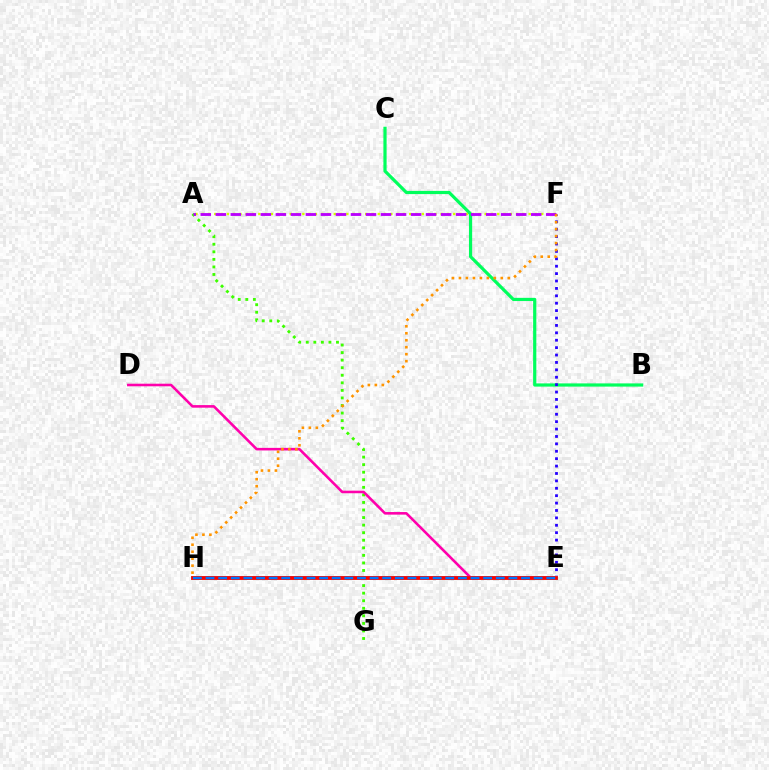{('A', 'G'): [{'color': '#3dff00', 'line_style': 'dotted', 'thickness': 2.05}], ('B', 'C'): [{'color': '#00ff5c', 'line_style': 'solid', 'thickness': 2.3}], ('D', 'E'): [{'color': '#ff00ac', 'line_style': 'solid', 'thickness': 1.86}], ('A', 'F'): [{'color': '#d1ff00', 'line_style': 'dotted', 'thickness': 1.71}, {'color': '#b900ff', 'line_style': 'dashed', 'thickness': 2.04}], ('E', 'F'): [{'color': '#2500ff', 'line_style': 'dotted', 'thickness': 2.01}], ('F', 'H'): [{'color': '#ff9400', 'line_style': 'dotted', 'thickness': 1.9}], ('E', 'H'): [{'color': '#00fff6', 'line_style': 'solid', 'thickness': 2.83}, {'color': '#ff0000', 'line_style': 'solid', 'thickness': 2.72}, {'color': '#0074ff', 'line_style': 'dashed', 'thickness': 1.71}]}